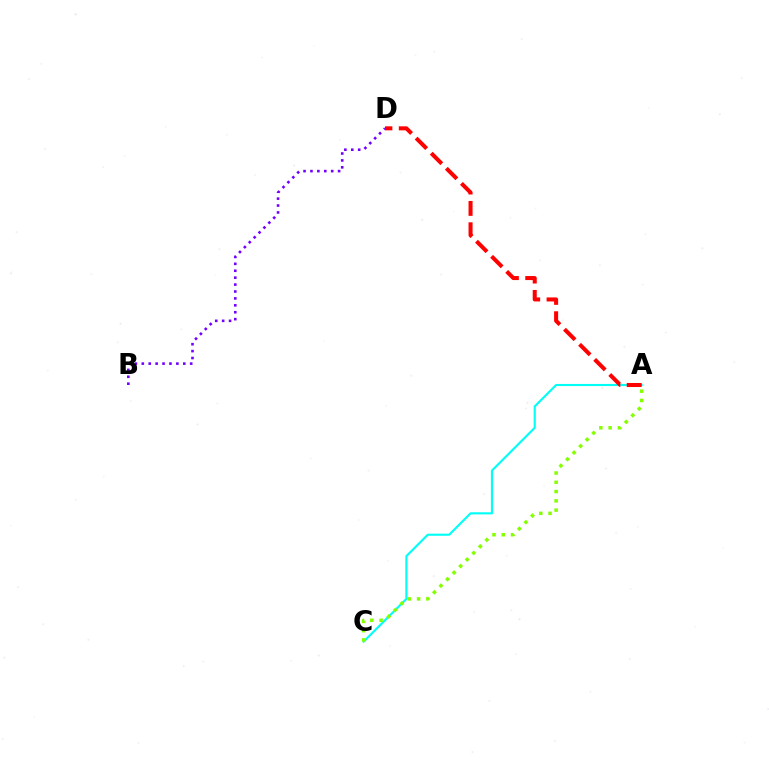{('A', 'C'): [{'color': '#00fff6', 'line_style': 'solid', 'thickness': 1.53}, {'color': '#84ff00', 'line_style': 'dotted', 'thickness': 2.52}], ('A', 'D'): [{'color': '#ff0000', 'line_style': 'dashed', 'thickness': 2.9}], ('B', 'D'): [{'color': '#7200ff', 'line_style': 'dotted', 'thickness': 1.88}]}